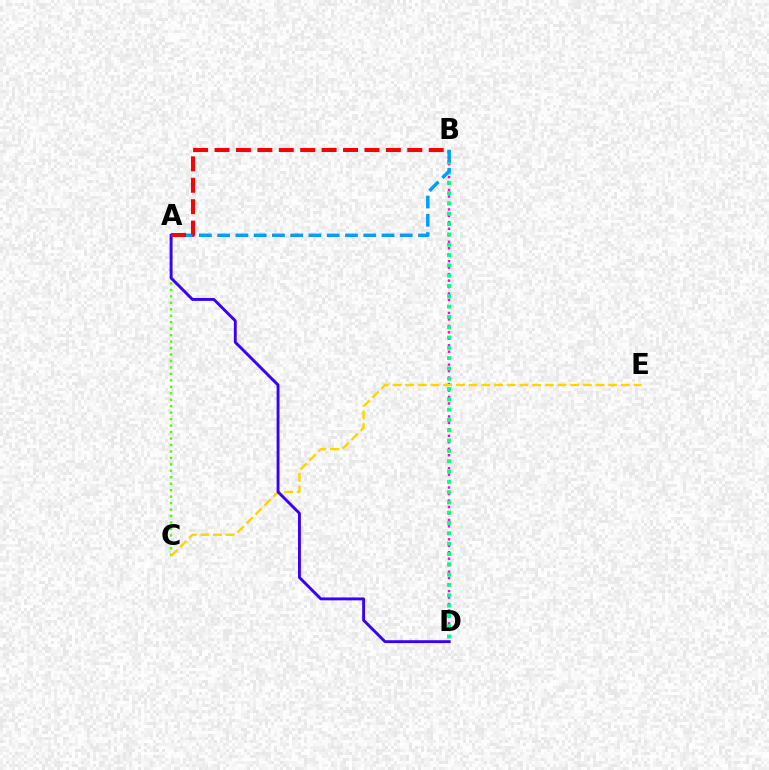{('A', 'C'): [{'color': '#4fff00', 'line_style': 'dotted', 'thickness': 1.76}], ('B', 'D'): [{'color': '#ff00ed', 'line_style': 'dotted', 'thickness': 1.76}, {'color': '#00ff86', 'line_style': 'dotted', 'thickness': 2.8}], ('C', 'E'): [{'color': '#ffd500', 'line_style': 'dashed', 'thickness': 1.72}], ('A', 'D'): [{'color': '#3700ff', 'line_style': 'solid', 'thickness': 2.08}], ('A', 'B'): [{'color': '#009eff', 'line_style': 'dashed', 'thickness': 2.48}, {'color': '#ff0000', 'line_style': 'dashed', 'thickness': 2.91}]}